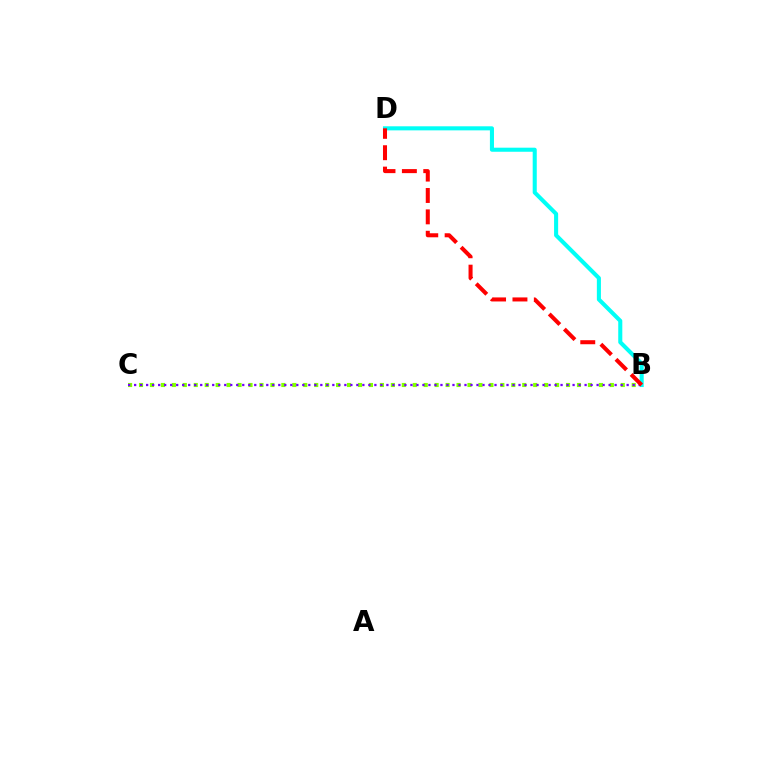{('B', 'C'): [{'color': '#84ff00', 'line_style': 'dotted', 'thickness': 2.97}, {'color': '#7200ff', 'line_style': 'dotted', 'thickness': 1.63}], ('B', 'D'): [{'color': '#00fff6', 'line_style': 'solid', 'thickness': 2.93}, {'color': '#ff0000', 'line_style': 'dashed', 'thickness': 2.91}]}